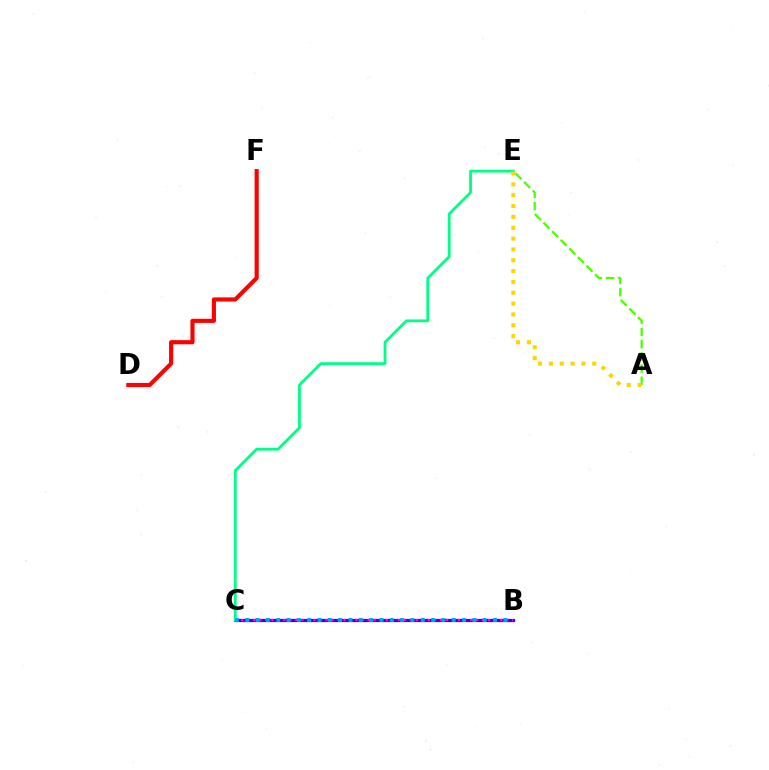{('B', 'C'): [{'color': '#3700ff', 'line_style': 'solid', 'thickness': 2.29}, {'color': '#ff00ed', 'line_style': 'dotted', 'thickness': 1.64}, {'color': '#009eff', 'line_style': 'dotted', 'thickness': 2.8}], ('C', 'E'): [{'color': '#00ff86', 'line_style': 'solid', 'thickness': 2.02}], ('D', 'F'): [{'color': '#ff0000', 'line_style': 'solid', 'thickness': 2.97}], ('A', 'E'): [{'color': '#4fff00', 'line_style': 'dashed', 'thickness': 1.66}, {'color': '#ffd500', 'line_style': 'dotted', 'thickness': 2.95}]}